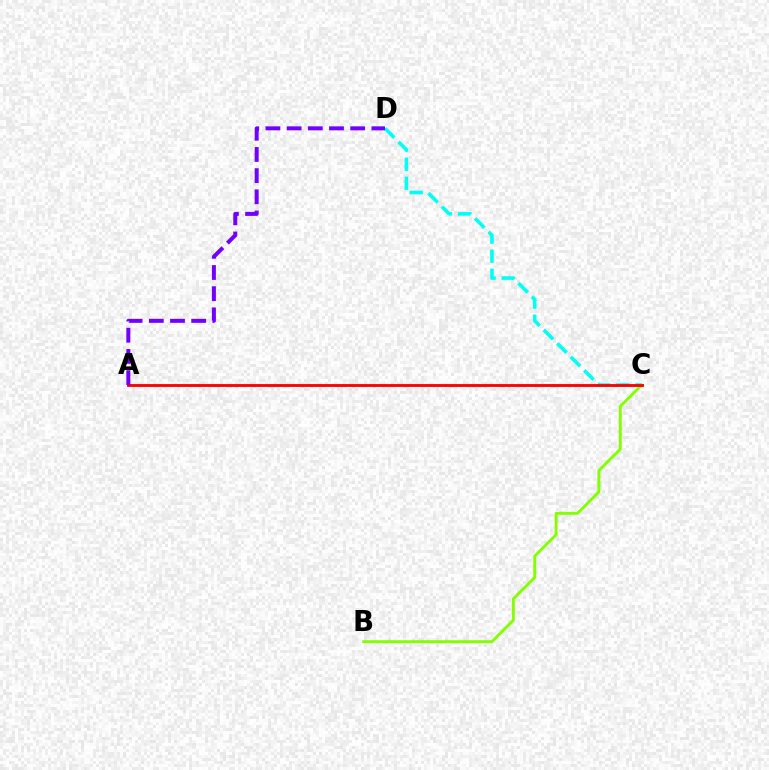{('C', 'D'): [{'color': '#00fff6', 'line_style': 'dashed', 'thickness': 2.59}], ('B', 'C'): [{'color': '#84ff00', 'line_style': 'solid', 'thickness': 2.1}], ('A', 'C'): [{'color': '#ff0000', 'line_style': 'solid', 'thickness': 2.06}], ('A', 'D'): [{'color': '#7200ff', 'line_style': 'dashed', 'thickness': 2.88}]}